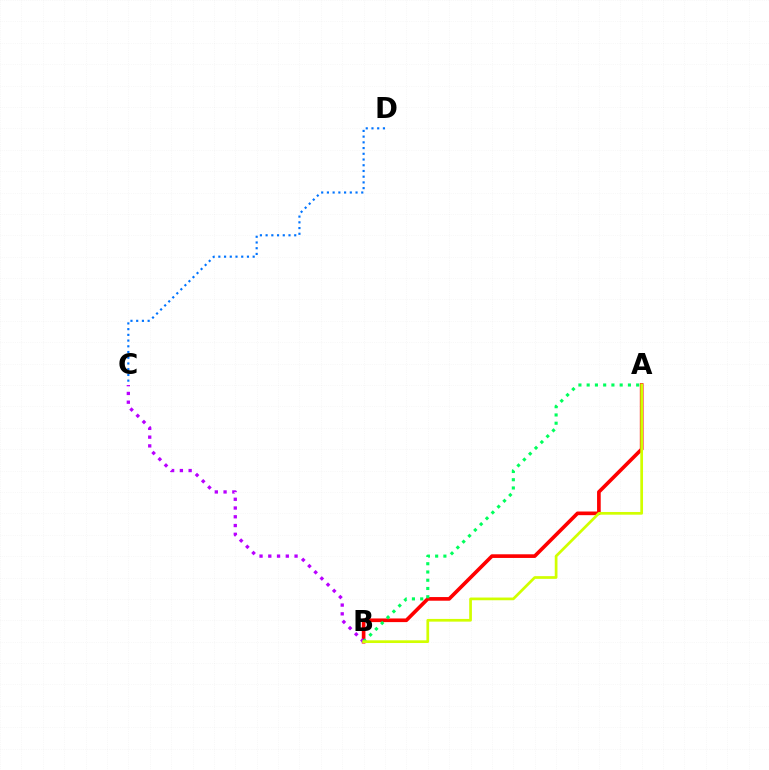{('A', 'B'): [{'color': '#ff0000', 'line_style': 'solid', 'thickness': 2.63}, {'color': '#00ff5c', 'line_style': 'dotted', 'thickness': 2.24}, {'color': '#d1ff00', 'line_style': 'solid', 'thickness': 1.95}], ('C', 'D'): [{'color': '#0074ff', 'line_style': 'dotted', 'thickness': 1.55}], ('B', 'C'): [{'color': '#b900ff', 'line_style': 'dotted', 'thickness': 2.38}]}